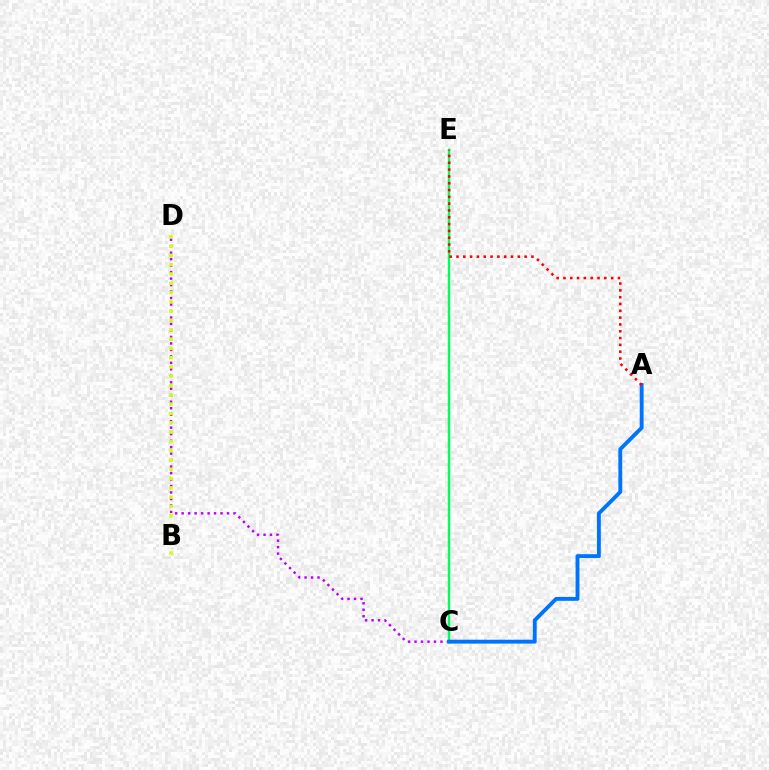{('C', 'D'): [{'color': '#b900ff', 'line_style': 'dotted', 'thickness': 1.76}], ('C', 'E'): [{'color': '#00ff5c', 'line_style': 'solid', 'thickness': 1.73}], ('A', 'C'): [{'color': '#0074ff', 'line_style': 'solid', 'thickness': 2.79}], ('A', 'E'): [{'color': '#ff0000', 'line_style': 'dotted', 'thickness': 1.85}], ('B', 'D'): [{'color': '#d1ff00', 'line_style': 'dotted', 'thickness': 2.53}]}